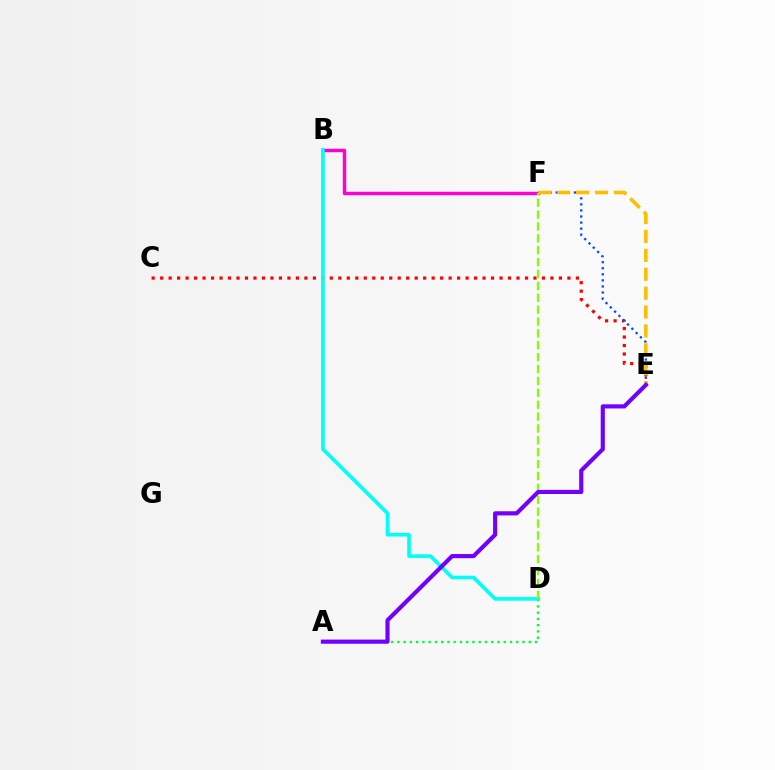{('C', 'E'): [{'color': '#ff0000', 'line_style': 'dotted', 'thickness': 2.31}], ('B', 'F'): [{'color': '#ff00cf', 'line_style': 'solid', 'thickness': 2.48}], ('A', 'D'): [{'color': '#00ff39', 'line_style': 'dotted', 'thickness': 1.7}], ('E', 'F'): [{'color': '#004bff', 'line_style': 'dotted', 'thickness': 1.65}, {'color': '#ffbd00', 'line_style': 'dashed', 'thickness': 2.57}], ('B', 'D'): [{'color': '#00fff6', 'line_style': 'solid', 'thickness': 2.61}], ('D', 'F'): [{'color': '#84ff00', 'line_style': 'dashed', 'thickness': 1.61}], ('A', 'E'): [{'color': '#7200ff', 'line_style': 'solid', 'thickness': 2.98}]}